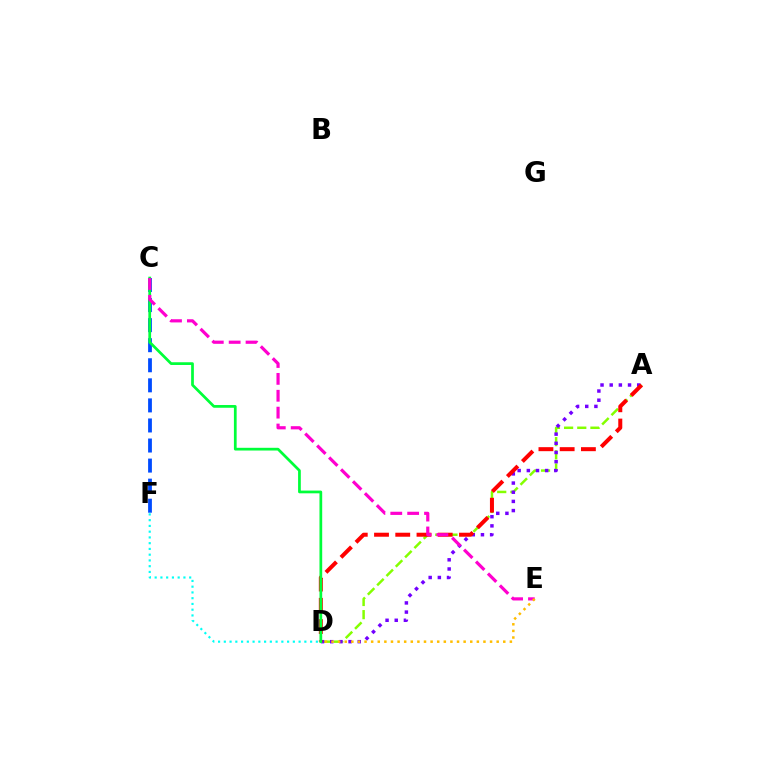{('A', 'D'): [{'color': '#84ff00', 'line_style': 'dashed', 'thickness': 1.79}, {'color': '#7200ff', 'line_style': 'dotted', 'thickness': 2.49}, {'color': '#ff0000', 'line_style': 'dashed', 'thickness': 2.89}], ('C', 'F'): [{'color': '#004bff', 'line_style': 'dashed', 'thickness': 2.73}], ('C', 'D'): [{'color': '#00ff39', 'line_style': 'solid', 'thickness': 1.97}], ('C', 'E'): [{'color': '#ff00cf', 'line_style': 'dashed', 'thickness': 2.29}], ('D', 'F'): [{'color': '#00fff6', 'line_style': 'dotted', 'thickness': 1.56}], ('D', 'E'): [{'color': '#ffbd00', 'line_style': 'dotted', 'thickness': 1.79}]}